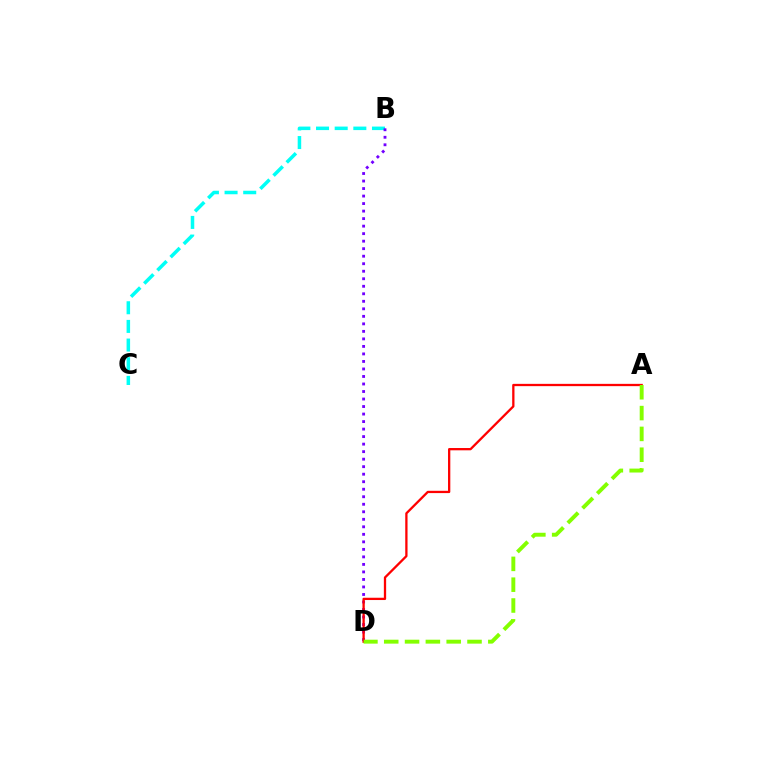{('B', 'C'): [{'color': '#00fff6', 'line_style': 'dashed', 'thickness': 2.53}], ('B', 'D'): [{'color': '#7200ff', 'line_style': 'dotted', 'thickness': 2.04}], ('A', 'D'): [{'color': '#ff0000', 'line_style': 'solid', 'thickness': 1.65}, {'color': '#84ff00', 'line_style': 'dashed', 'thickness': 2.83}]}